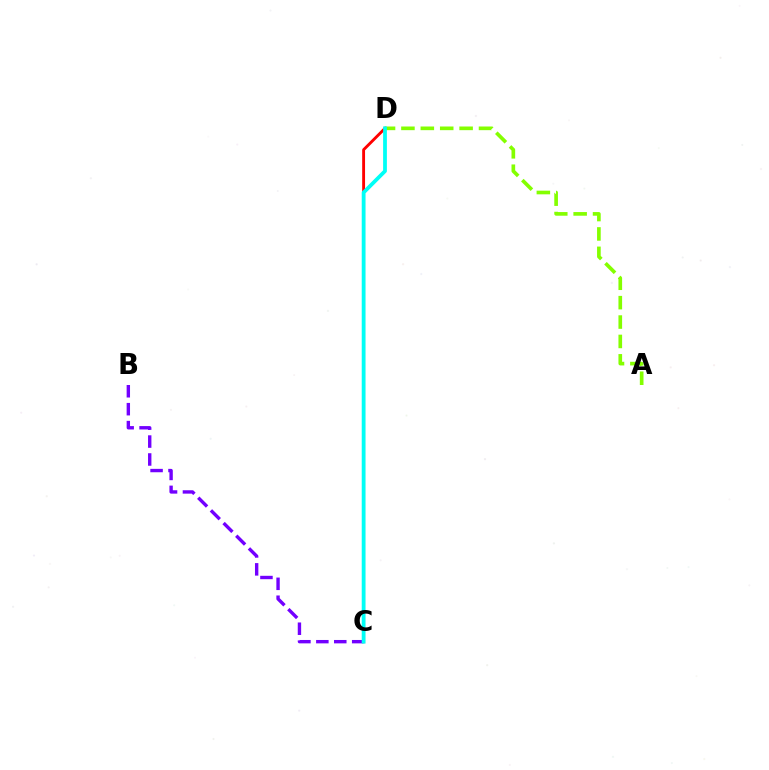{('C', 'D'): [{'color': '#ff0000', 'line_style': 'solid', 'thickness': 2.07}, {'color': '#00fff6', 'line_style': 'solid', 'thickness': 2.72}], ('B', 'C'): [{'color': '#7200ff', 'line_style': 'dashed', 'thickness': 2.43}], ('A', 'D'): [{'color': '#84ff00', 'line_style': 'dashed', 'thickness': 2.63}]}